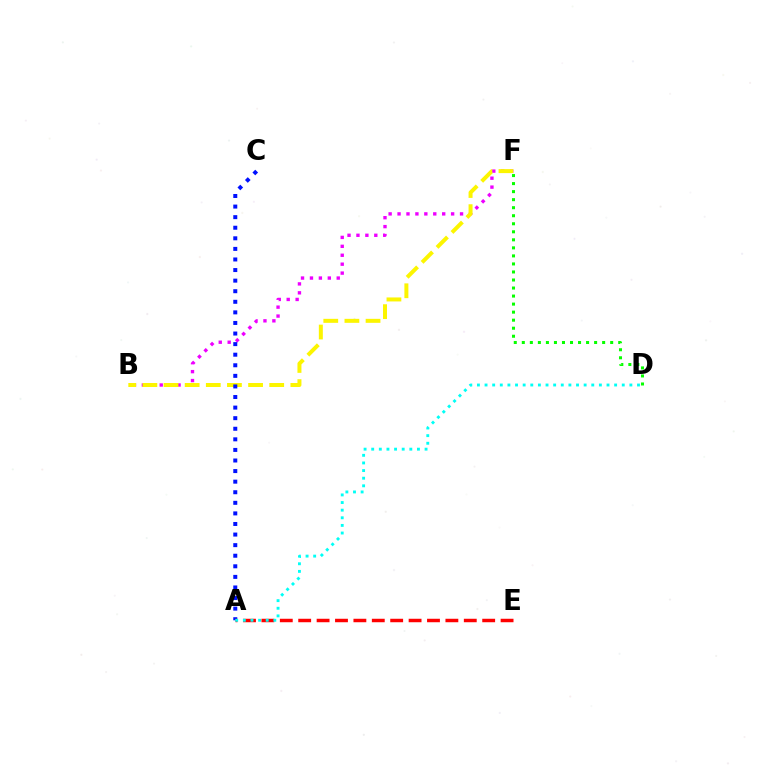{('B', 'F'): [{'color': '#ee00ff', 'line_style': 'dotted', 'thickness': 2.43}, {'color': '#fcf500', 'line_style': 'dashed', 'thickness': 2.87}], ('D', 'F'): [{'color': '#08ff00', 'line_style': 'dotted', 'thickness': 2.18}], ('A', 'C'): [{'color': '#0010ff', 'line_style': 'dotted', 'thickness': 2.87}], ('A', 'E'): [{'color': '#ff0000', 'line_style': 'dashed', 'thickness': 2.5}], ('A', 'D'): [{'color': '#00fff6', 'line_style': 'dotted', 'thickness': 2.07}]}